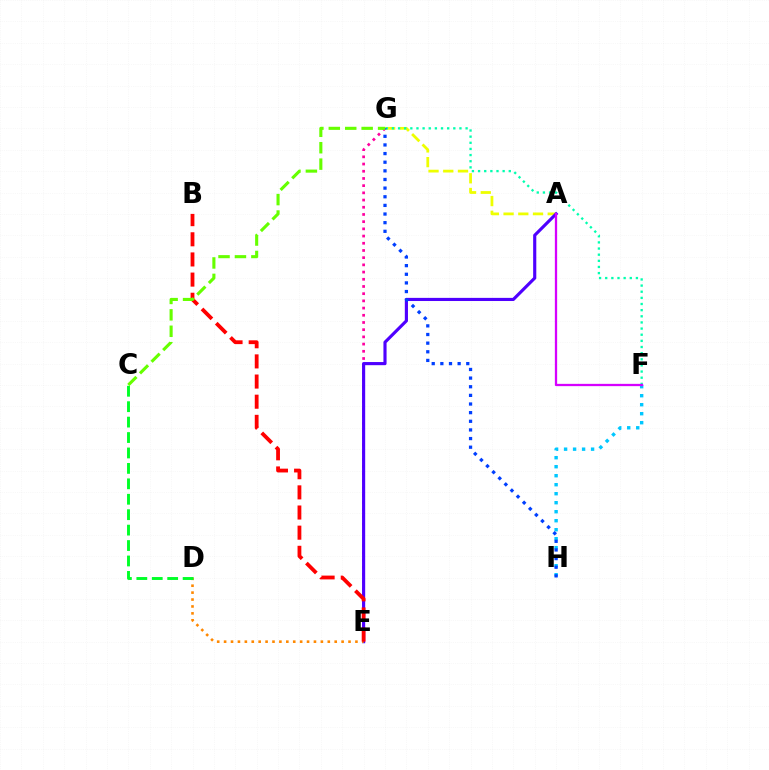{('A', 'G'): [{'color': '#eeff00', 'line_style': 'dashed', 'thickness': 2.0}], ('E', 'G'): [{'color': '#ff00a0', 'line_style': 'dotted', 'thickness': 1.96}], ('F', 'H'): [{'color': '#00c7ff', 'line_style': 'dotted', 'thickness': 2.45}], ('A', 'E'): [{'color': '#4f00ff', 'line_style': 'solid', 'thickness': 2.26}], ('F', 'G'): [{'color': '#00ffaf', 'line_style': 'dotted', 'thickness': 1.67}], ('D', 'E'): [{'color': '#ff8800', 'line_style': 'dotted', 'thickness': 1.88}], ('C', 'D'): [{'color': '#00ff27', 'line_style': 'dashed', 'thickness': 2.1}], ('B', 'E'): [{'color': '#ff0000', 'line_style': 'dashed', 'thickness': 2.74}], ('G', 'H'): [{'color': '#003fff', 'line_style': 'dotted', 'thickness': 2.35}], ('C', 'G'): [{'color': '#66ff00', 'line_style': 'dashed', 'thickness': 2.23}], ('A', 'F'): [{'color': '#d600ff', 'line_style': 'solid', 'thickness': 1.65}]}